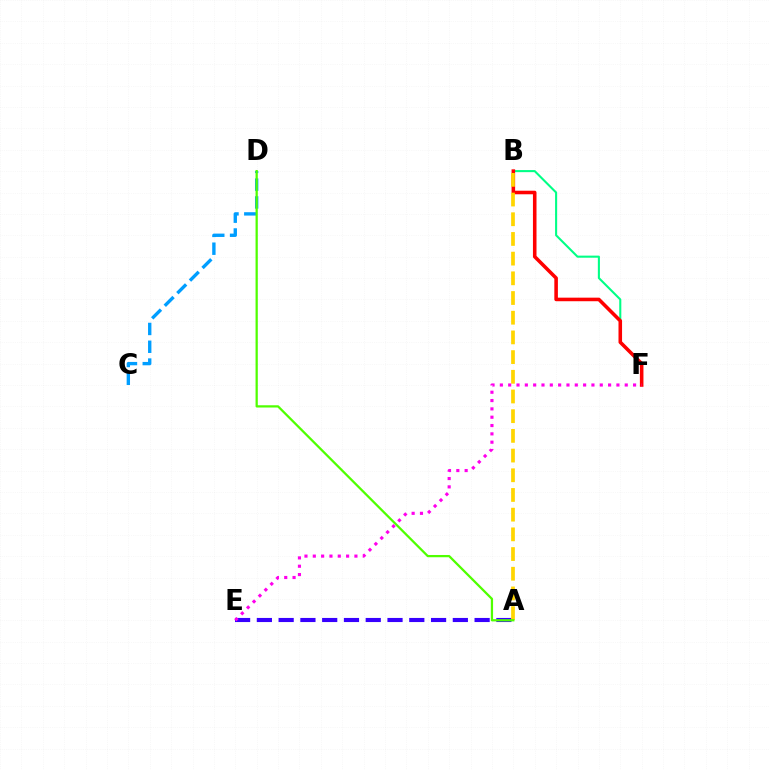{('B', 'F'): [{'color': '#00ff86', 'line_style': 'solid', 'thickness': 1.5}, {'color': '#ff0000', 'line_style': 'solid', 'thickness': 2.57}], ('A', 'E'): [{'color': '#3700ff', 'line_style': 'dashed', 'thickness': 2.96}], ('C', 'D'): [{'color': '#009eff', 'line_style': 'dashed', 'thickness': 2.42}], ('A', 'B'): [{'color': '#ffd500', 'line_style': 'dashed', 'thickness': 2.68}], ('A', 'D'): [{'color': '#4fff00', 'line_style': 'solid', 'thickness': 1.62}], ('E', 'F'): [{'color': '#ff00ed', 'line_style': 'dotted', 'thickness': 2.26}]}